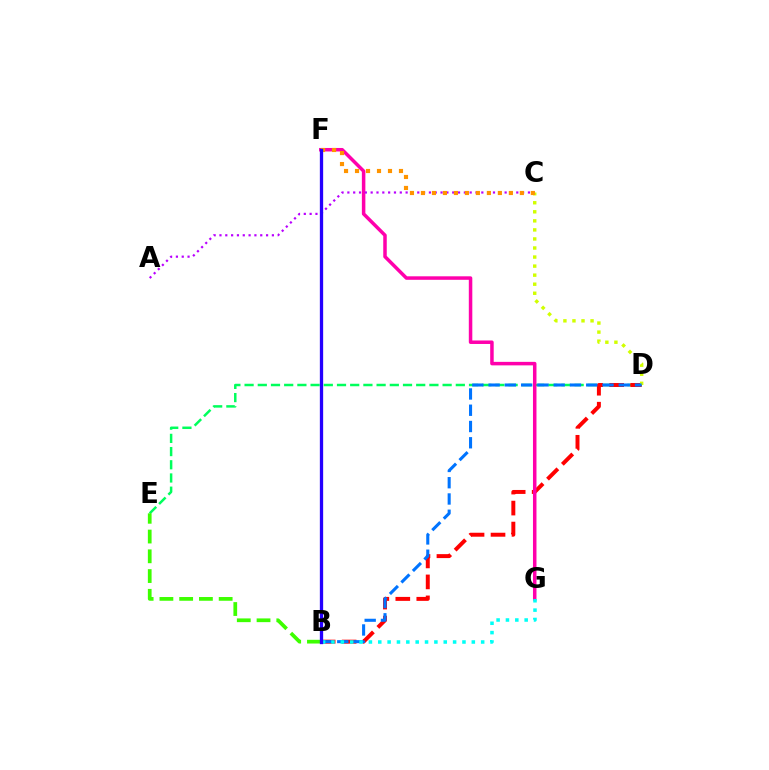{('D', 'E'): [{'color': '#00ff5c', 'line_style': 'dashed', 'thickness': 1.79}], ('B', 'D'): [{'color': '#ff0000', 'line_style': 'dashed', 'thickness': 2.85}, {'color': '#0074ff', 'line_style': 'dashed', 'thickness': 2.21}], ('C', 'D'): [{'color': '#d1ff00', 'line_style': 'dotted', 'thickness': 2.46}], ('B', 'E'): [{'color': '#3dff00', 'line_style': 'dashed', 'thickness': 2.68}], ('F', 'G'): [{'color': '#ff00ac', 'line_style': 'solid', 'thickness': 2.52}], ('A', 'C'): [{'color': '#b900ff', 'line_style': 'dotted', 'thickness': 1.58}], ('C', 'F'): [{'color': '#ff9400', 'line_style': 'dotted', 'thickness': 2.99}], ('B', 'G'): [{'color': '#00fff6', 'line_style': 'dotted', 'thickness': 2.54}], ('B', 'F'): [{'color': '#2500ff', 'line_style': 'solid', 'thickness': 2.37}]}